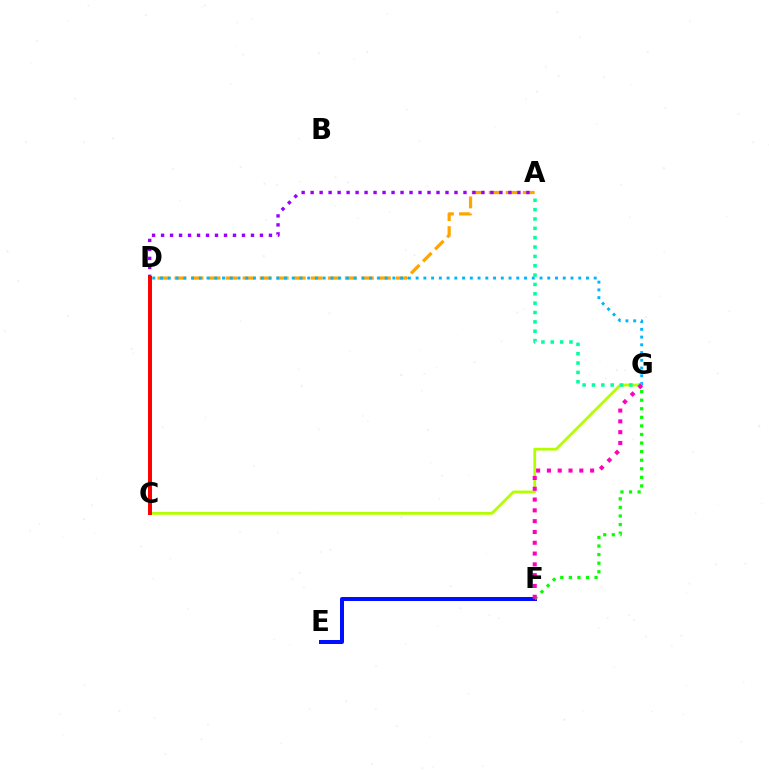{('A', 'D'): [{'color': '#ffa500', 'line_style': 'dashed', 'thickness': 2.31}, {'color': '#9b00ff', 'line_style': 'dotted', 'thickness': 2.44}], ('E', 'F'): [{'color': '#0010ff', 'line_style': 'solid', 'thickness': 2.88}], ('C', 'G'): [{'color': '#b3ff00', 'line_style': 'solid', 'thickness': 2.02}], ('F', 'G'): [{'color': '#08ff00', 'line_style': 'dotted', 'thickness': 2.33}, {'color': '#ff00bd', 'line_style': 'dotted', 'thickness': 2.93}], ('D', 'G'): [{'color': '#00b5ff', 'line_style': 'dotted', 'thickness': 2.1}], ('A', 'G'): [{'color': '#00ff9d', 'line_style': 'dotted', 'thickness': 2.54}], ('C', 'D'): [{'color': '#ff0000', 'line_style': 'solid', 'thickness': 2.86}]}